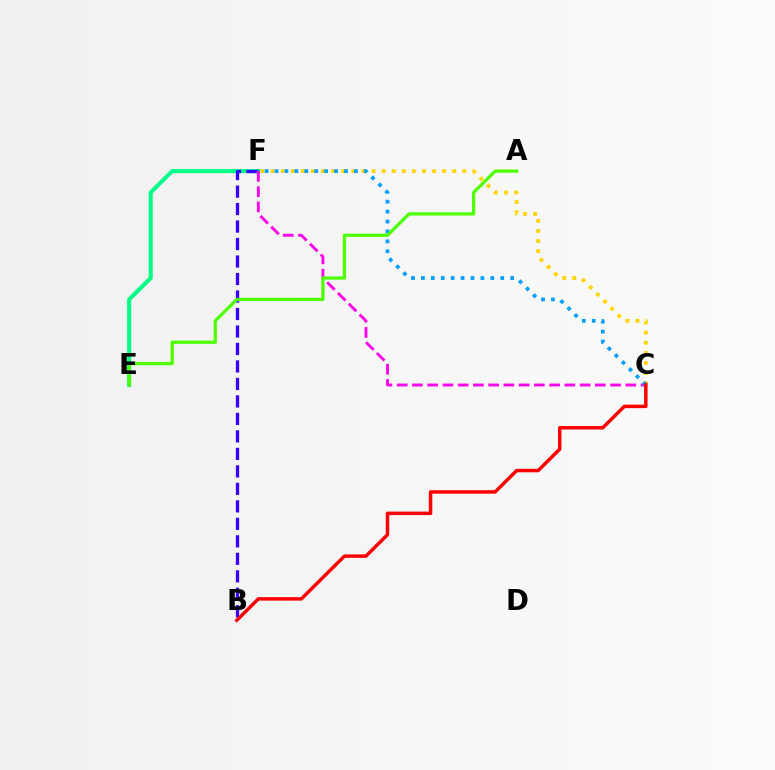{('E', 'F'): [{'color': '#00ff86', 'line_style': 'solid', 'thickness': 2.92}], ('B', 'F'): [{'color': '#3700ff', 'line_style': 'dashed', 'thickness': 2.38}], ('C', 'F'): [{'color': '#ffd500', 'line_style': 'dotted', 'thickness': 2.74}, {'color': '#ff00ed', 'line_style': 'dashed', 'thickness': 2.07}, {'color': '#009eff', 'line_style': 'dotted', 'thickness': 2.7}], ('A', 'E'): [{'color': '#4fff00', 'line_style': 'solid', 'thickness': 2.36}], ('B', 'C'): [{'color': '#ff0000', 'line_style': 'solid', 'thickness': 2.5}]}